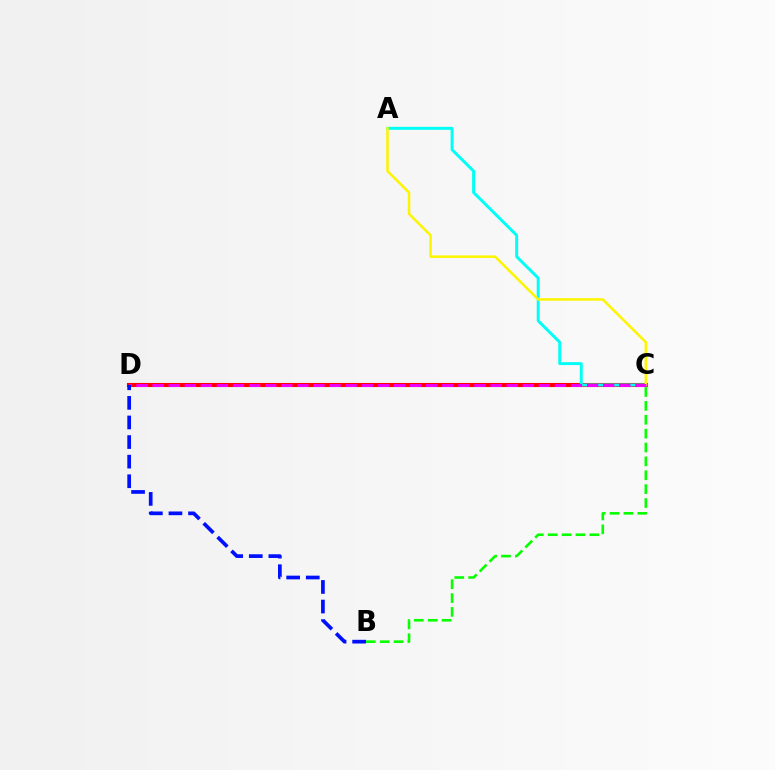{('C', 'D'): [{'color': '#ff0000', 'line_style': 'solid', 'thickness': 2.93}, {'color': '#ee00ff', 'line_style': 'dashed', 'thickness': 2.19}], ('A', 'C'): [{'color': '#00fff6', 'line_style': 'solid', 'thickness': 2.13}, {'color': '#fcf500', 'line_style': 'solid', 'thickness': 1.82}], ('B', 'C'): [{'color': '#08ff00', 'line_style': 'dashed', 'thickness': 1.89}], ('B', 'D'): [{'color': '#0010ff', 'line_style': 'dashed', 'thickness': 2.66}]}